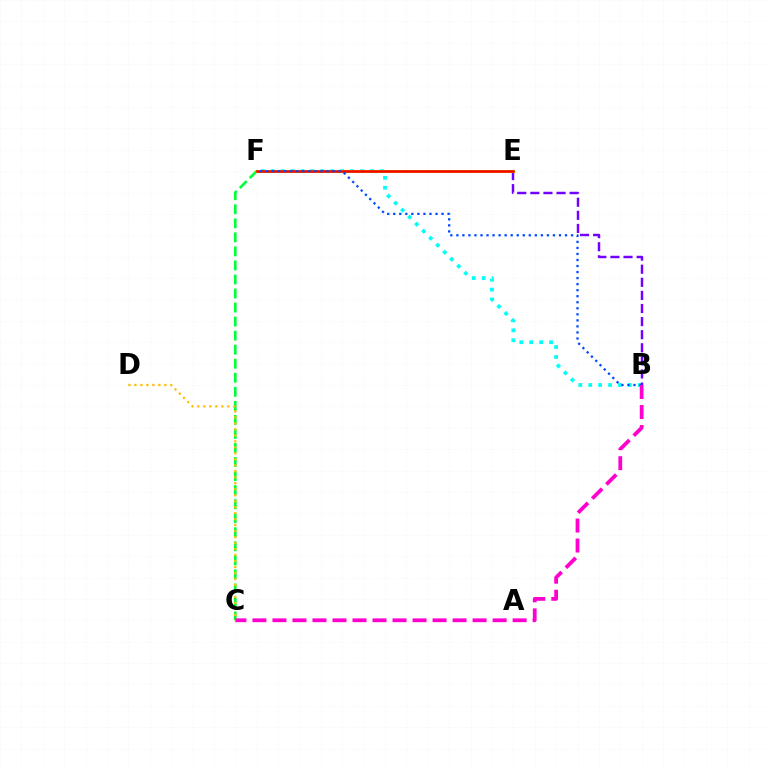{('C', 'F'): [{'color': '#00ff39', 'line_style': 'dashed', 'thickness': 1.91}], ('B', 'F'): [{'color': '#00fff6', 'line_style': 'dotted', 'thickness': 2.69}, {'color': '#004bff', 'line_style': 'dotted', 'thickness': 1.64}], ('B', 'E'): [{'color': '#7200ff', 'line_style': 'dashed', 'thickness': 1.78}], ('E', 'F'): [{'color': '#84ff00', 'line_style': 'solid', 'thickness': 2.17}, {'color': '#ff0000', 'line_style': 'solid', 'thickness': 1.86}], ('B', 'C'): [{'color': '#ff00cf', 'line_style': 'dashed', 'thickness': 2.72}], ('C', 'D'): [{'color': '#ffbd00', 'line_style': 'dotted', 'thickness': 1.63}]}